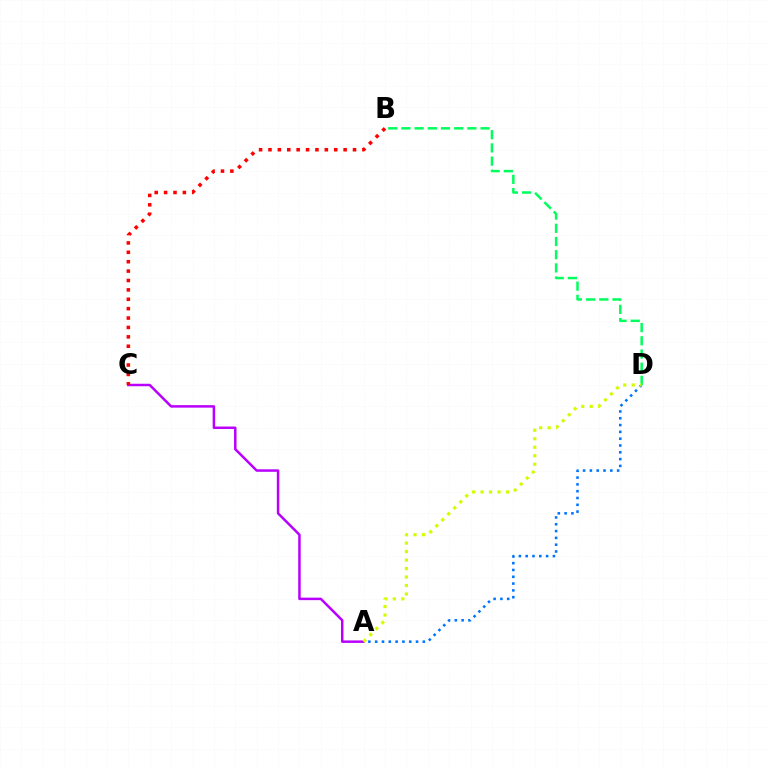{('B', 'D'): [{'color': '#00ff5c', 'line_style': 'dashed', 'thickness': 1.79}], ('A', 'C'): [{'color': '#b900ff', 'line_style': 'solid', 'thickness': 1.8}], ('A', 'D'): [{'color': '#0074ff', 'line_style': 'dotted', 'thickness': 1.85}, {'color': '#d1ff00', 'line_style': 'dotted', 'thickness': 2.3}], ('B', 'C'): [{'color': '#ff0000', 'line_style': 'dotted', 'thickness': 2.55}]}